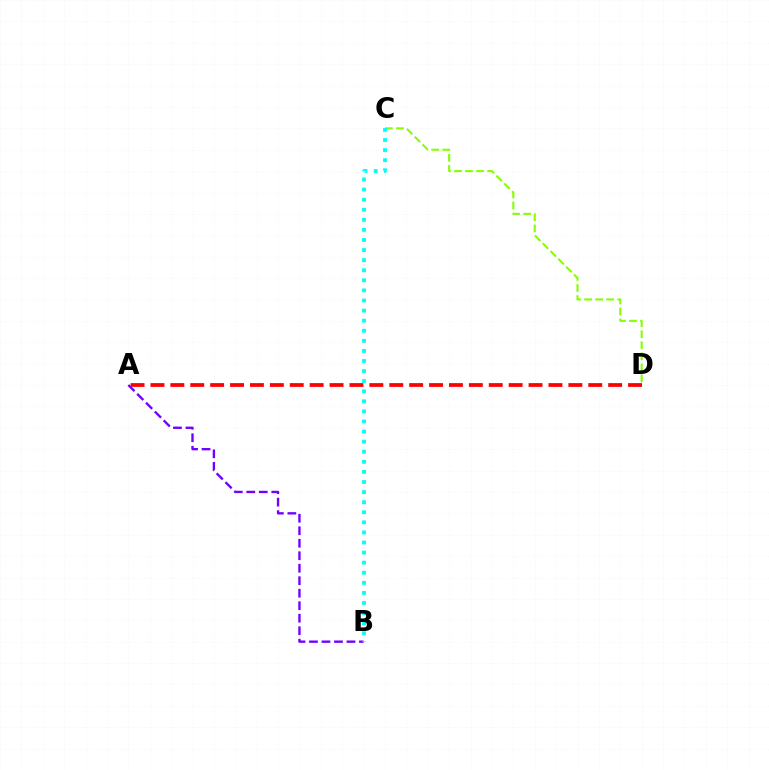{('A', 'D'): [{'color': '#ff0000', 'line_style': 'dashed', 'thickness': 2.7}], ('A', 'B'): [{'color': '#7200ff', 'line_style': 'dashed', 'thickness': 1.7}], ('C', 'D'): [{'color': '#84ff00', 'line_style': 'dashed', 'thickness': 1.5}], ('B', 'C'): [{'color': '#00fff6', 'line_style': 'dotted', 'thickness': 2.74}]}